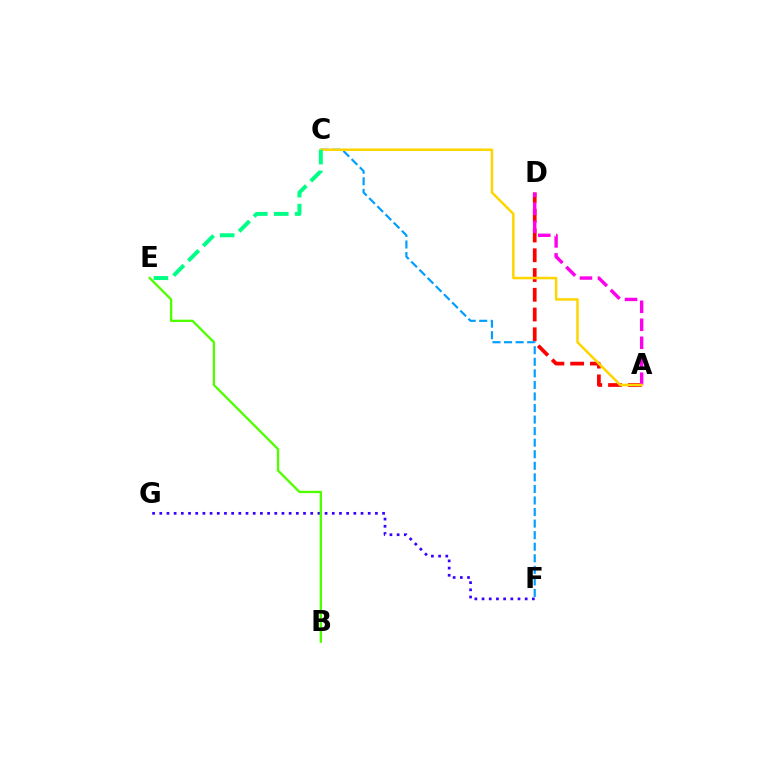{('A', 'D'): [{'color': '#ff0000', 'line_style': 'dashed', 'thickness': 2.68}, {'color': '#ff00ed', 'line_style': 'dashed', 'thickness': 2.44}], ('C', 'F'): [{'color': '#009eff', 'line_style': 'dashed', 'thickness': 1.57}], ('F', 'G'): [{'color': '#3700ff', 'line_style': 'dotted', 'thickness': 1.95}], ('B', 'E'): [{'color': '#4fff00', 'line_style': 'solid', 'thickness': 1.68}], ('A', 'C'): [{'color': '#ffd500', 'line_style': 'solid', 'thickness': 1.81}], ('C', 'E'): [{'color': '#00ff86', 'line_style': 'dashed', 'thickness': 2.85}]}